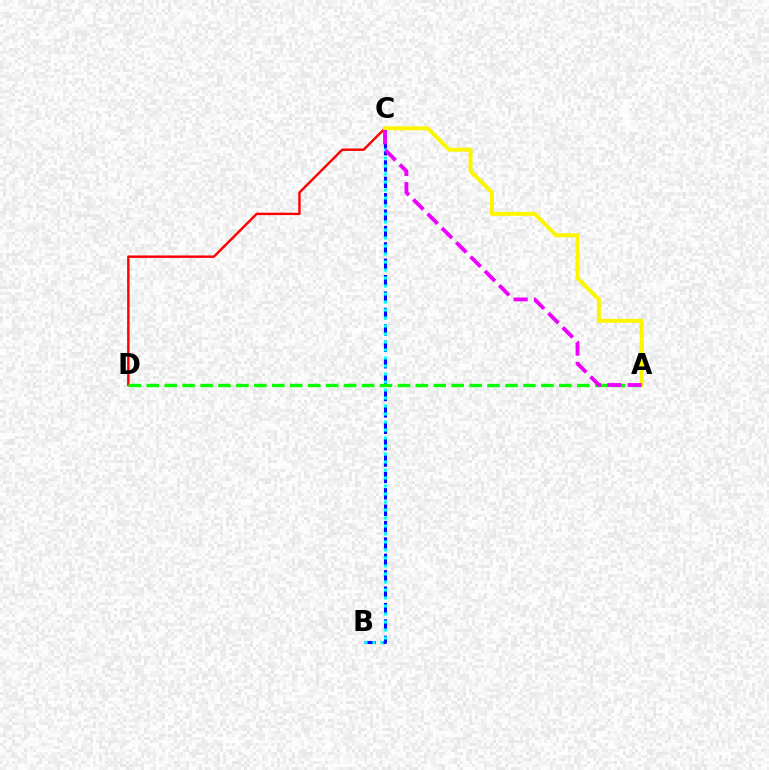{('B', 'C'): [{'color': '#0010ff', 'line_style': 'dashed', 'thickness': 2.23}, {'color': '#00fff6', 'line_style': 'dotted', 'thickness': 2.17}], ('C', 'D'): [{'color': '#ff0000', 'line_style': 'solid', 'thickness': 1.74}], ('A', 'D'): [{'color': '#08ff00', 'line_style': 'dashed', 'thickness': 2.44}], ('A', 'C'): [{'color': '#fcf500', 'line_style': 'solid', 'thickness': 2.85}, {'color': '#ee00ff', 'line_style': 'dashed', 'thickness': 2.75}]}